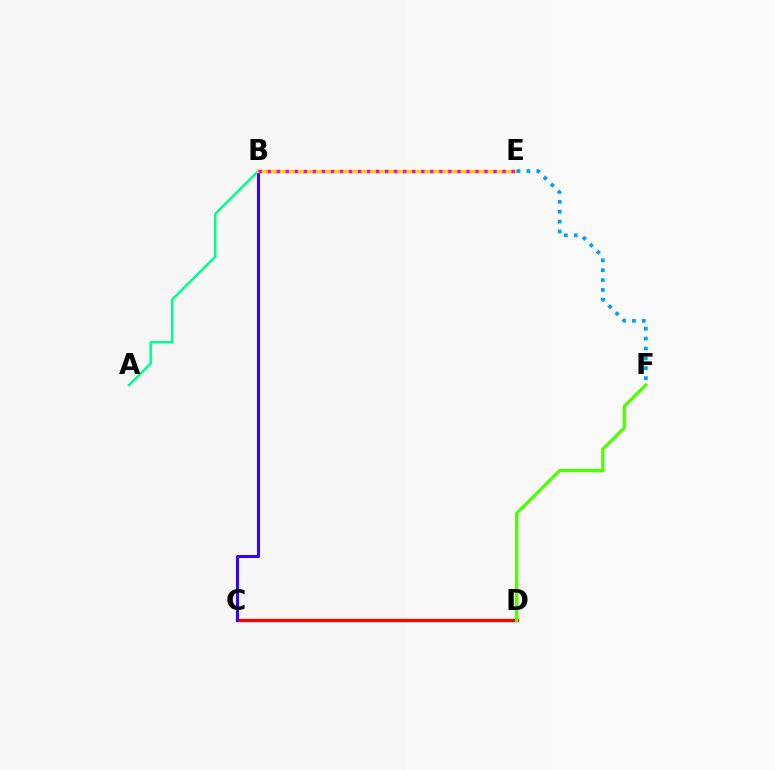{('C', 'D'): [{'color': '#ff0000', 'line_style': 'solid', 'thickness': 2.4}], ('B', 'C'): [{'color': '#3700ff', 'line_style': 'solid', 'thickness': 2.2}], ('A', 'B'): [{'color': '#00ff86', 'line_style': 'solid', 'thickness': 1.8}], ('B', 'E'): [{'color': '#ffd500', 'line_style': 'solid', 'thickness': 2.47}, {'color': '#ff00ed', 'line_style': 'dotted', 'thickness': 2.45}], ('D', 'F'): [{'color': '#4fff00', 'line_style': 'solid', 'thickness': 2.36}], ('E', 'F'): [{'color': '#009eff', 'line_style': 'dotted', 'thickness': 2.69}]}